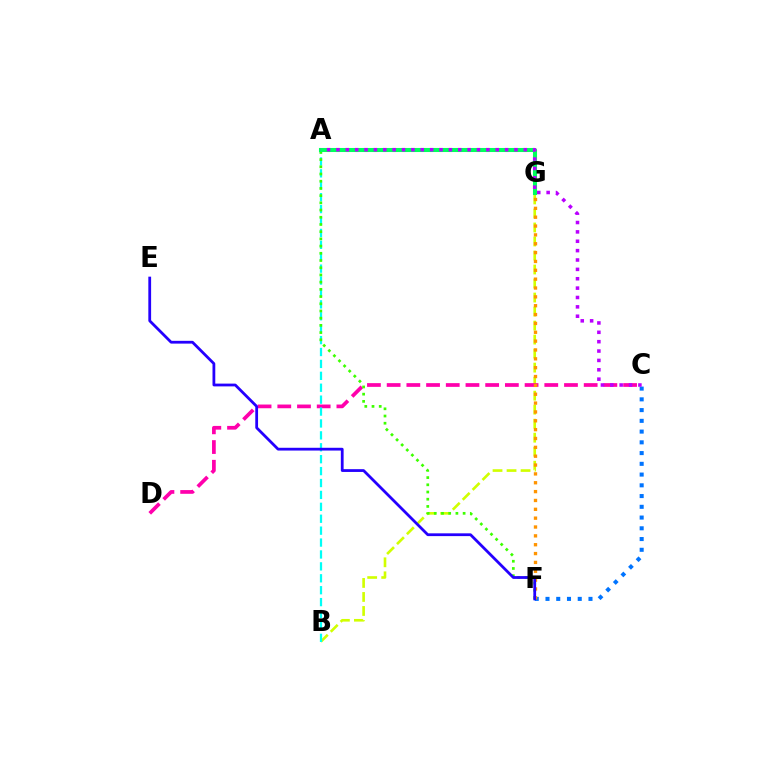{('B', 'G'): [{'color': '#d1ff00', 'line_style': 'dashed', 'thickness': 1.9}], ('C', 'D'): [{'color': '#ff00ac', 'line_style': 'dashed', 'thickness': 2.68}], ('A', 'G'): [{'color': '#ff0000', 'line_style': 'dashed', 'thickness': 2.14}, {'color': '#00ff5c', 'line_style': 'solid', 'thickness': 2.93}], ('A', 'B'): [{'color': '#00fff6', 'line_style': 'dashed', 'thickness': 1.62}], ('C', 'F'): [{'color': '#0074ff', 'line_style': 'dotted', 'thickness': 2.92}], ('A', 'F'): [{'color': '#3dff00', 'line_style': 'dotted', 'thickness': 1.96}], ('F', 'G'): [{'color': '#ff9400', 'line_style': 'dotted', 'thickness': 2.41}], ('A', 'C'): [{'color': '#b900ff', 'line_style': 'dotted', 'thickness': 2.55}], ('E', 'F'): [{'color': '#2500ff', 'line_style': 'solid', 'thickness': 2.0}]}